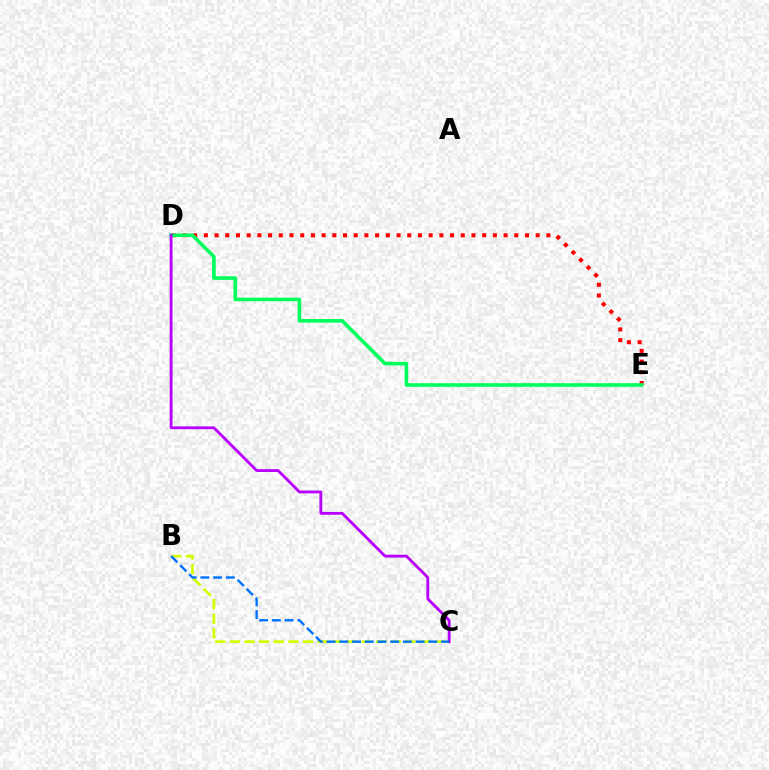{('D', 'E'): [{'color': '#ff0000', 'line_style': 'dotted', 'thickness': 2.91}, {'color': '#00ff5c', 'line_style': 'solid', 'thickness': 2.6}], ('B', 'C'): [{'color': '#d1ff00', 'line_style': 'dashed', 'thickness': 1.99}, {'color': '#0074ff', 'line_style': 'dashed', 'thickness': 1.73}], ('C', 'D'): [{'color': '#b900ff', 'line_style': 'solid', 'thickness': 2.04}]}